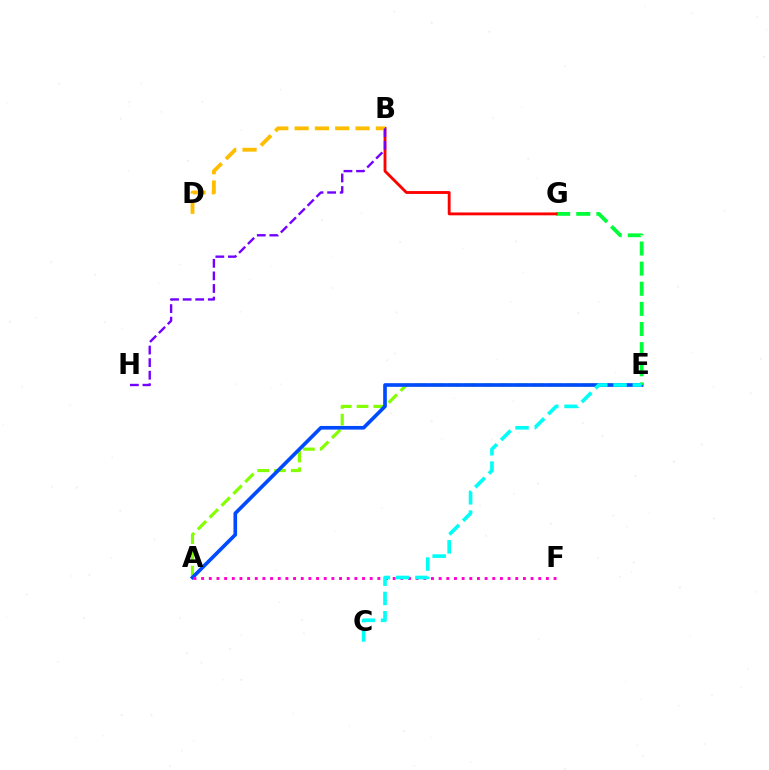{('A', 'E'): [{'color': '#84ff00', 'line_style': 'dashed', 'thickness': 2.28}, {'color': '#004bff', 'line_style': 'solid', 'thickness': 2.62}], ('E', 'G'): [{'color': '#00ff39', 'line_style': 'dashed', 'thickness': 2.73}], ('A', 'F'): [{'color': '#ff00cf', 'line_style': 'dotted', 'thickness': 2.08}], ('B', 'G'): [{'color': '#ff0000', 'line_style': 'solid', 'thickness': 2.05}], ('C', 'E'): [{'color': '#00fff6', 'line_style': 'dashed', 'thickness': 2.62}], ('B', 'D'): [{'color': '#ffbd00', 'line_style': 'dashed', 'thickness': 2.76}], ('B', 'H'): [{'color': '#7200ff', 'line_style': 'dashed', 'thickness': 1.71}]}